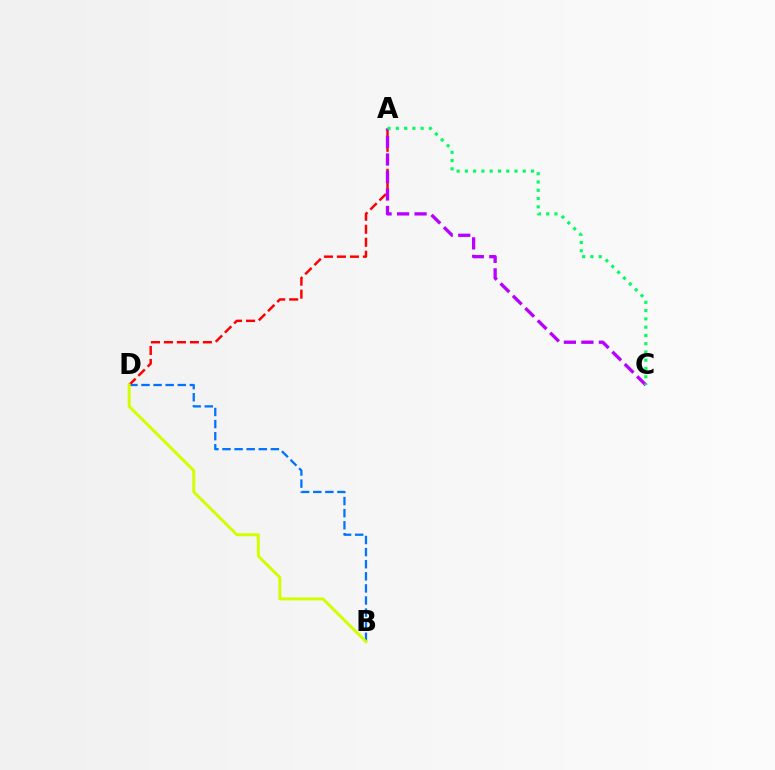{('B', 'D'): [{'color': '#0074ff', 'line_style': 'dashed', 'thickness': 1.64}, {'color': '#d1ff00', 'line_style': 'solid', 'thickness': 2.13}], ('A', 'D'): [{'color': '#ff0000', 'line_style': 'dashed', 'thickness': 1.76}], ('A', 'C'): [{'color': '#b900ff', 'line_style': 'dashed', 'thickness': 2.38}, {'color': '#00ff5c', 'line_style': 'dotted', 'thickness': 2.25}]}